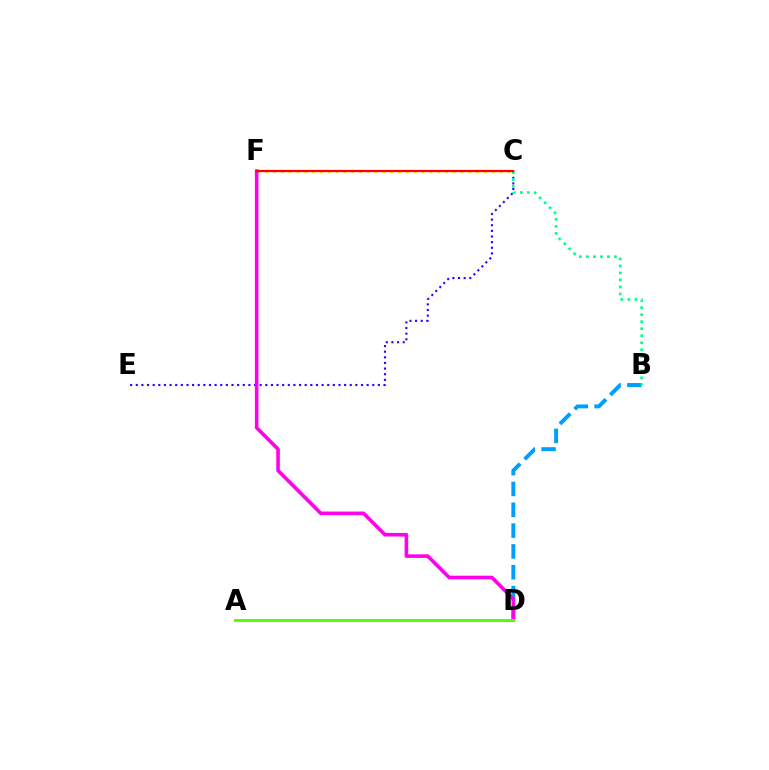{('B', 'D'): [{'color': '#009eff', 'line_style': 'dashed', 'thickness': 2.83}], ('C', 'E'): [{'color': '#3700ff', 'line_style': 'dotted', 'thickness': 1.53}], ('B', 'C'): [{'color': '#00ff86', 'line_style': 'dotted', 'thickness': 1.91}], ('C', 'F'): [{'color': '#ffd500', 'line_style': 'dotted', 'thickness': 2.12}, {'color': '#ff0000', 'line_style': 'solid', 'thickness': 1.61}], ('D', 'F'): [{'color': '#ff00ed', 'line_style': 'solid', 'thickness': 2.59}], ('A', 'D'): [{'color': '#4fff00', 'line_style': 'solid', 'thickness': 2.11}]}